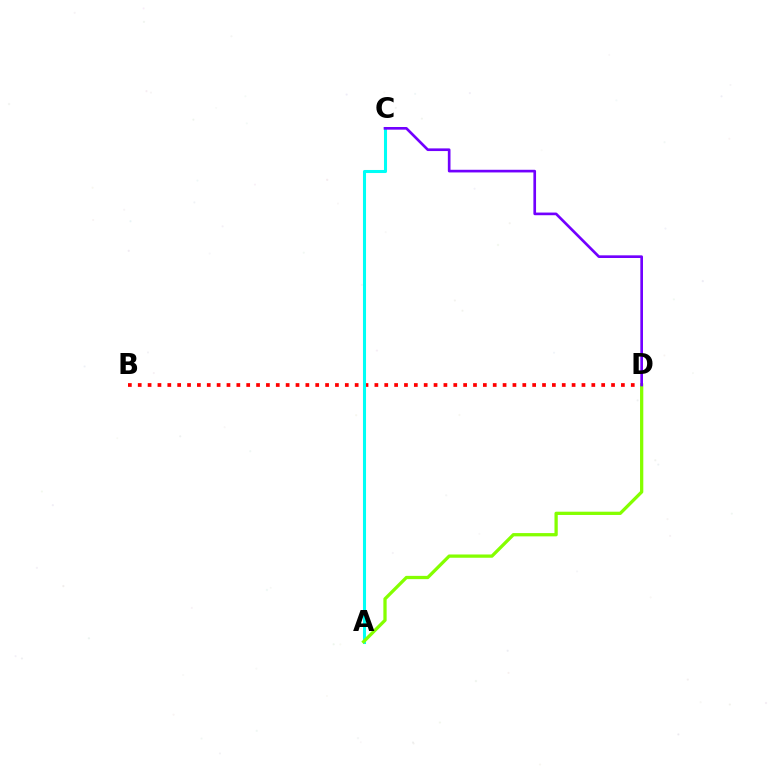{('B', 'D'): [{'color': '#ff0000', 'line_style': 'dotted', 'thickness': 2.68}], ('A', 'C'): [{'color': '#00fff6', 'line_style': 'solid', 'thickness': 2.2}], ('A', 'D'): [{'color': '#84ff00', 'line_style': 'solid', 'thickness': 2.36}], ('C', 'D'): [{'color': '#7200ff', 'line_style': 'solid', 'thickness': 1.92}]}